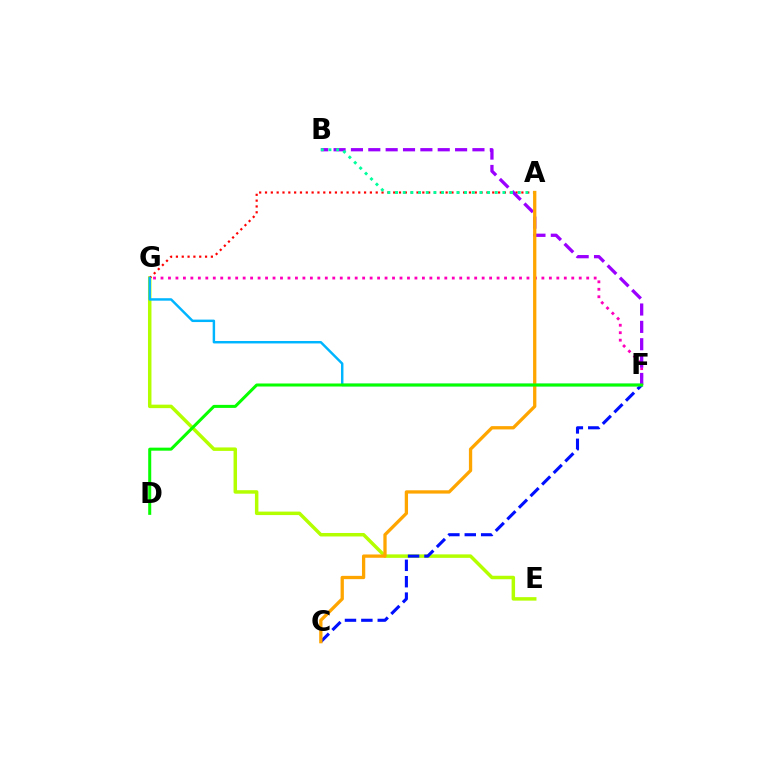{('E', 'G'): [{'color': '#b3ff00', 'line_style': 'solid', 'thickness': 2.51}], ('F', 'G'): [{'color': '#ff00bd', 'line_style': 'dotted', 'thickness': 2.03}, {'color': '#00b5ff', 'line_style': 'solid', 'thickness': 1.77}], ('C', 'F'): [{'color': '#0010ff', 'line_style': 'dashed', 'thickness': 2.23}], ('A', 'G'): [{'color': '#ff0000', 'line_style': 'dotted', 'thickness': 1.58}], ('B', 'F'): [{'color': '#9b00ff', 'line_style': 'dashed', 'thickness': 2.36}], ('A', 'B'): [{'color': '#00ff9d', 'line_style': 'dotted', 'thickness': 2.08}], ('A', 'C'): [{'color': '#ffa500', 'line_style': 'solid', 'thickness': 2.37}], ('D', 'F'): [{'color': '#08ff00', 'line_style': 'solid', 'thickness': 2.18}]}